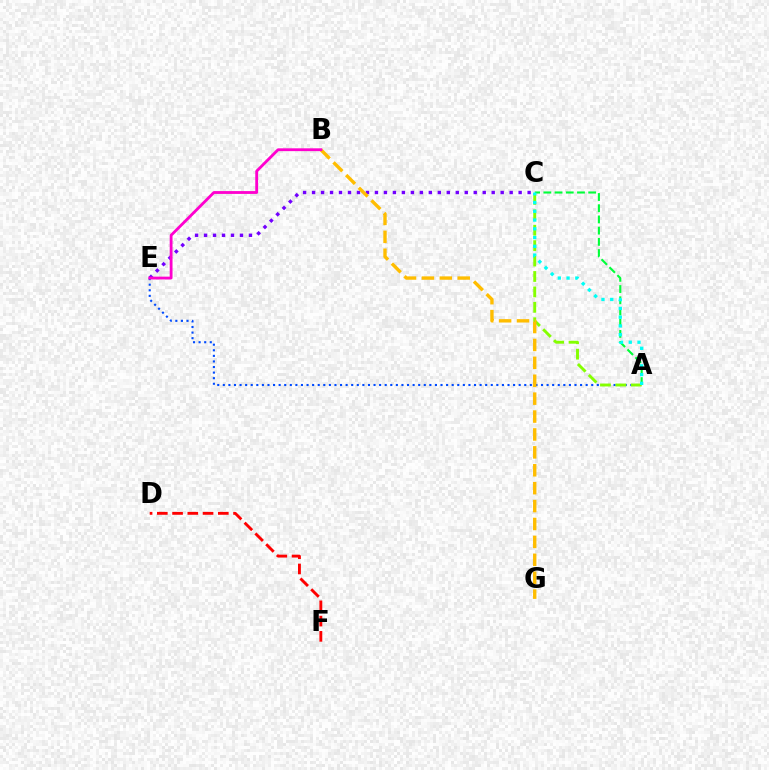{('C', 'E'): [{'color': '#7200ff', 'line_style': 'dotted', 'thickness': 2.44}], ('A', 'E'): [{'color': '#004bff', 'line_style': 'dotted', 'thickness': 1.52}], ('A', 'C'): [{'color': '#00ff39', 'line_style': 'dashed', 'thickness': 1.52}, {'color': '#84ff00', 'line_style': 'dashed', 'thickness': 2.09}, {'color': '#00fff6', 'line_style': 'dotted', 'thickness': 2.38}], ('B', 'G'): [{'color': '#ffbd00', 'line_style': 'dashed', 'thickness': 2.43}], ('D', 'F'): [{'color': '#ff0000', 'line_style': 'dashed', 'thickness': 2.07}], ('B', 'E'): [{'color': '#ff00cf', 'line_style': 'solid', 'thickness': 2.03}]}